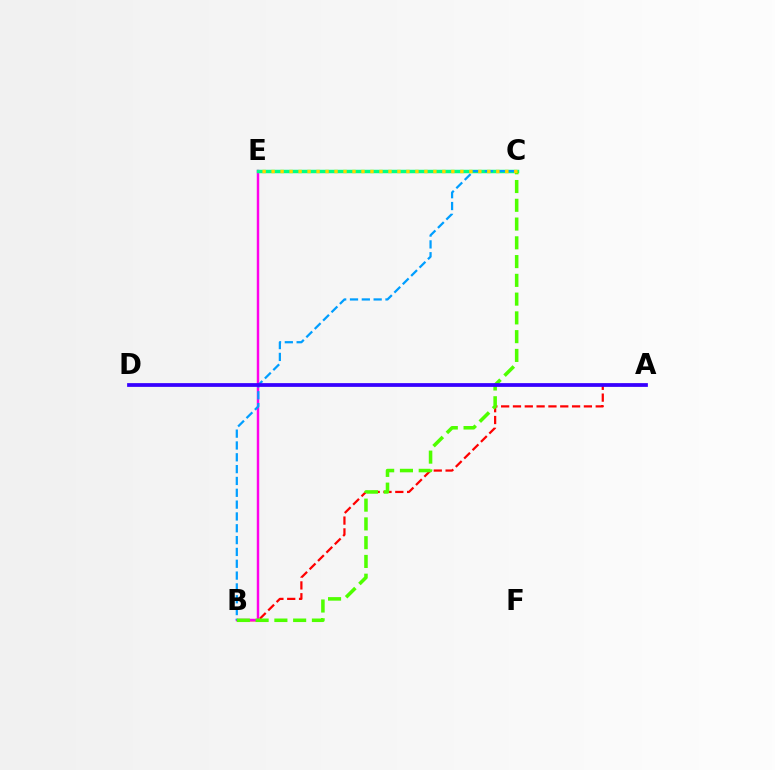{('A', 'B'): [{'color': '#ff0000', 'line_style': 'dashed', 'thickness': 1.61}], ('B', 'E'): [{'color': '#ff00ed', 'line_style': 'solid', 'thickness': 1.76}], ('C', 'E'): [{'color': '#00ff86', 'line_style': 'solid', 'thickness': 2.5}, {'color': '#ffd500', 'line_style': 'dotted', 'thickness': 2.44}], ('B', 'C'): [{'color': '#009eff', 'line_style': 'dashed', 'thickness': 1.61}, {'color': '#4fff00', 'line_style': 'dashed', 'thickness': 2.55}], ('A', 'D'): [{'color': '#3700ff', 'line_style': 'solid', 'thickness': 2.7}]}